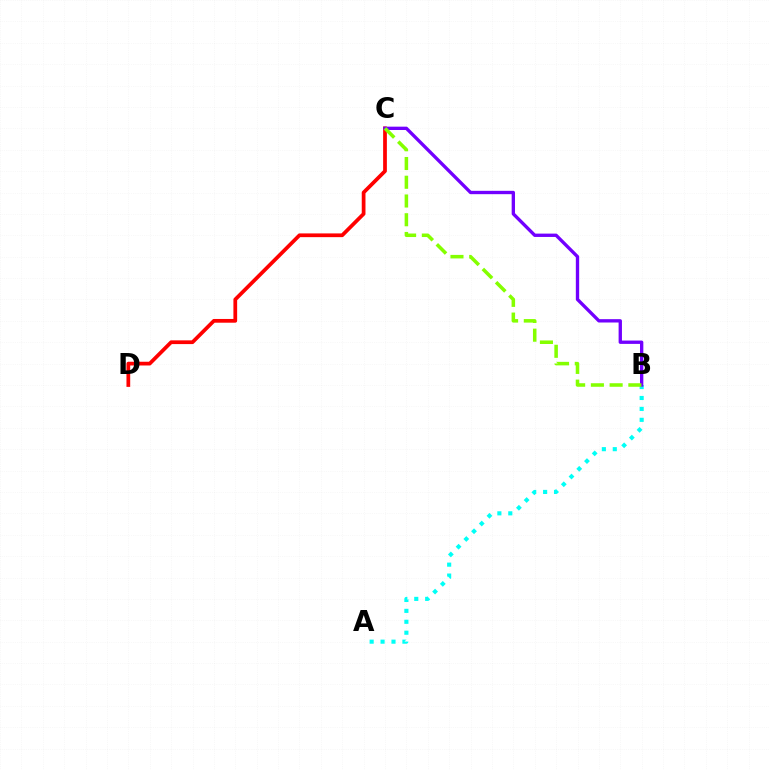{('A', 'B'): [{'color': '#00fff6', 'line_style': 'dotted', 'thickness': 2.97}], ('C', 'D'): [{'color': '#ff0000', 'line_style': 'solid', 'thickness': 2.69}], ('B', 'C'): [{'color': '#7200ff', 'line_style': 'solid', 'thickness': 2.41}, {'color': '#84ff00', 'line_style': 'dashed', 'thickness': 2.55}]}